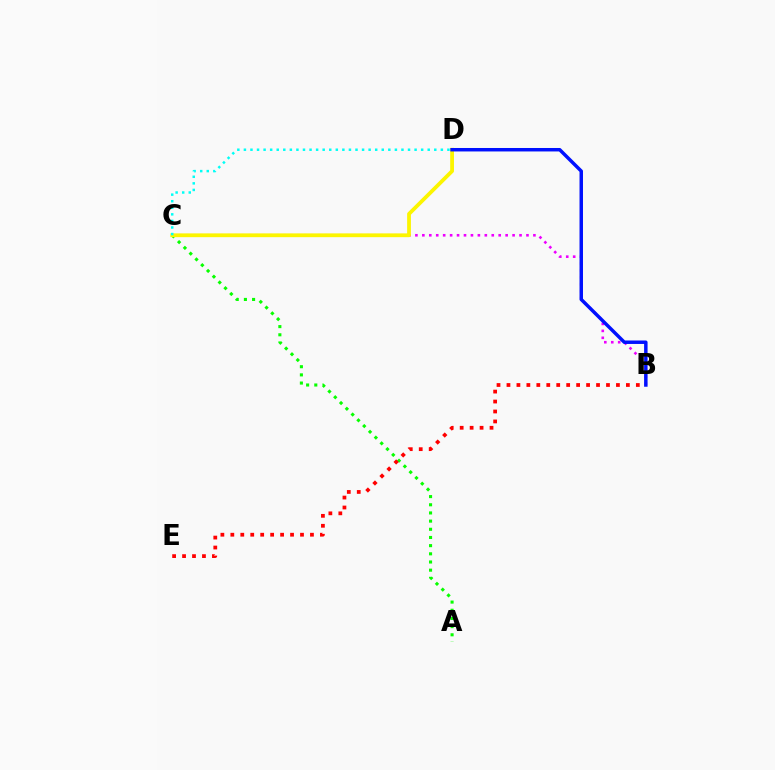{('A', 'C'): [{'color': '#08ff00', 'line_style': 'dotted', 'thickness': 2.22}], ('B', 'C'): [{'color': '#ee00ff', 'line_style': 'dotted', 'thickness': 1.89}], ('C', 'D'): [{'color': '#fcf500', 'line_style': 'solid', 'thickness': 2.73}, {'color': '#00fff6', 'line_style': 'dotted', 'thickness': 1.78}], ('B', 'E'): [{'color': '#ff0000', 'line_style': 'dotted', 'thickness': 2.7}], ('B', 'D'): [{'color': '#0010ff', 'line_style': 'solid', 'thickness': 2.5}]}